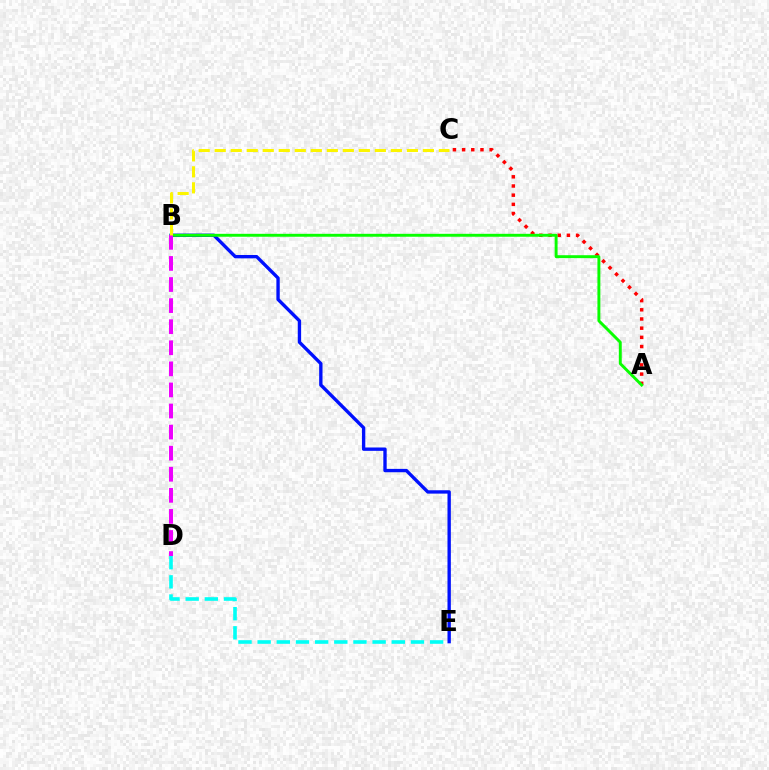{('A', 'C'): [{'color': '#ff0000', 'line_style': 'dotted', 'thickness': 2.5}], ('D', 'E'): [{'color': '#00fff6', 'line_style': 'dashed', 'thickness': 2.6}], ('B', 'E'): [{'color': '#0010ff', 'line_style': 'solid', 'thickness': 2.42}], ('A', 'B'): [{'color': '#08ff00', 'line_style': 'solid', 'thickness': 2.1}], ('B', 'D'): [{'color': '#ee00ff', 'line_style': 'dashed', 'thickness': 2.86}], ('B', 'C'): [{'color': '#fcf500', 'line_style': 'dashed', 'thickness': 2.18}]}